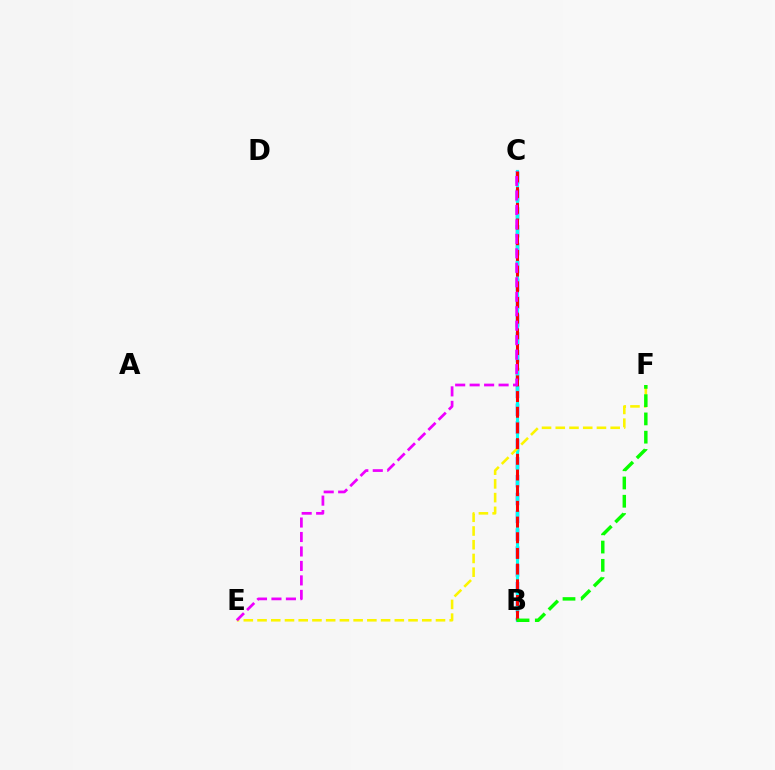{('B', 'C'): [{'color': '#0010ff', 'line_style': 'dashed', 'thickness': 2.42}, {'color': '#00fff6', 'line_style': 'solid', 'thickness': 2.27}, {'color': '#ff0000', 'line_style': 'dashed', 'thickness': 2.13}], ('E', 'F'): [{'color': '#fcf500', 'line_style': 'dashed', 'thickness': 1.86}], ('C', 'E'): [{'color': '#ee00ff', 'line_style': 'dashed', 'thickness': 1.97}], ('B', 'F'): [{'color': '#08ff00', 'line_style': 'dashed', 'thickness': 2.48}]}